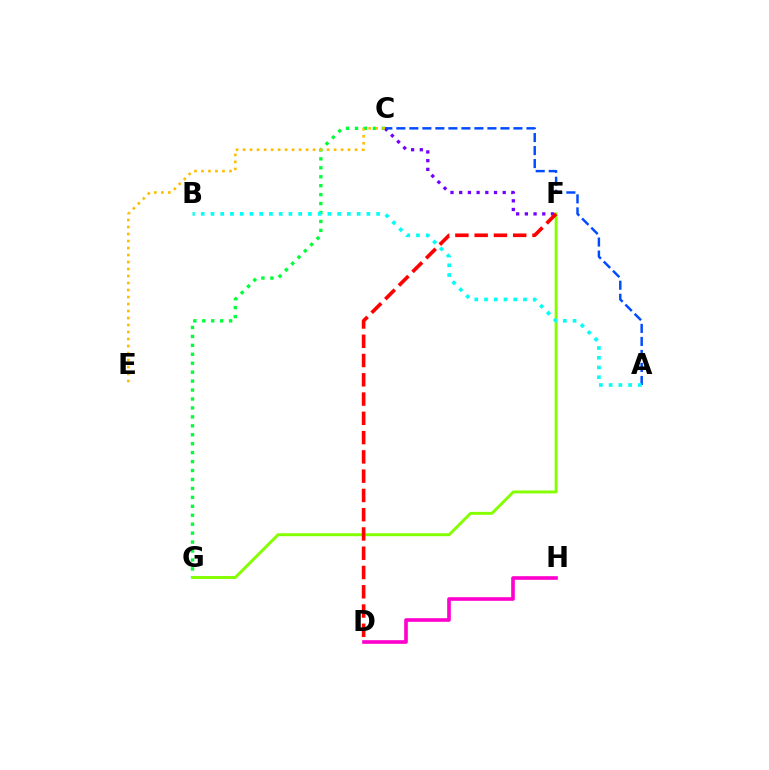{('D', 'H'): [{'color': '#ff00cf', 'line_style': 'solid', 'thickness': 2.61}], ('C', 'G'): [{'color': '#00ff39', 'line_style': 'dotted', 'thickness': 2.43}], ('C', 'F'): [{'color': '#7200ff', 'line_style': 'dotted', 'thickness': 2.37}], ('F', 'G'): [{'color': '#84ff00', 'line_style': 'solid', 'thickness': 2.11}], ('C', 'E'): [{'color': '#ffbd00', 'line_style': 'dotted', 'thickness': 1.9}], ('A', 'C'): [{'color': '#004bff', 'line_style': 'dashed', 'thickness': 1.77}], ('A', 'B'): [{'color': '#00fff6', 'line_style': 'dotted', 'thickness': 2.65}], ('D', 'F'): [{'color': '#ff0000', 'line_style': 'dashed', 'thickness': 2.62}]}